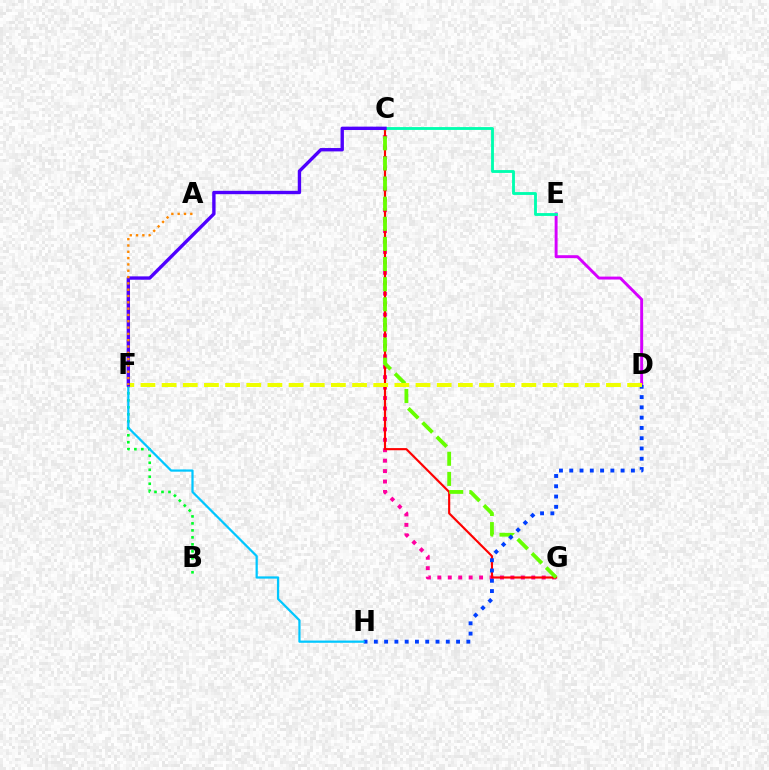{('C', 'G'): [{'color': '#ff00a0', 'line_style': 'dotted', 'thickness': 2.84}, {'color': '#ff0000', 'line_style': 'solid', 'thickness': 1.55}, {'color': '#66ff00', 'line_style': 'dashed', 'thickness': 2.73}], ('D', 'E'): [{'color': '#d600ff', 'line_style': 'solid', 'thickness': 2.11}], ('B', 'F'): [{'color': '#00ff27', 'line_style': 'dotted', 'thickness': 1.9}], ('C', 'E'): [{'color': '#00ffaf', 'line_style': 'solid', 'thickness': 2.05}], ('D', 'H'): [{'color': '#003fff', 'line_style': 'dotted', 'thickness': 2.79}], ('F', 'H'): [{'color': '#00c7ff', 'line_style': 'solid', 'thickness': 1.61}], ('D', 'F'): [{'color': '#eeff00', 'line_style': 'dashed', 'thickness': 2.87}], ('C', 'F'): [{'color': '#4f00ff', 'line_style': 'solid', 'thickness': 2.42}], ('A', 'F'): [{'color': '#ff8800', 'line_style': 'dotted', 'thickness': 1.72}]}